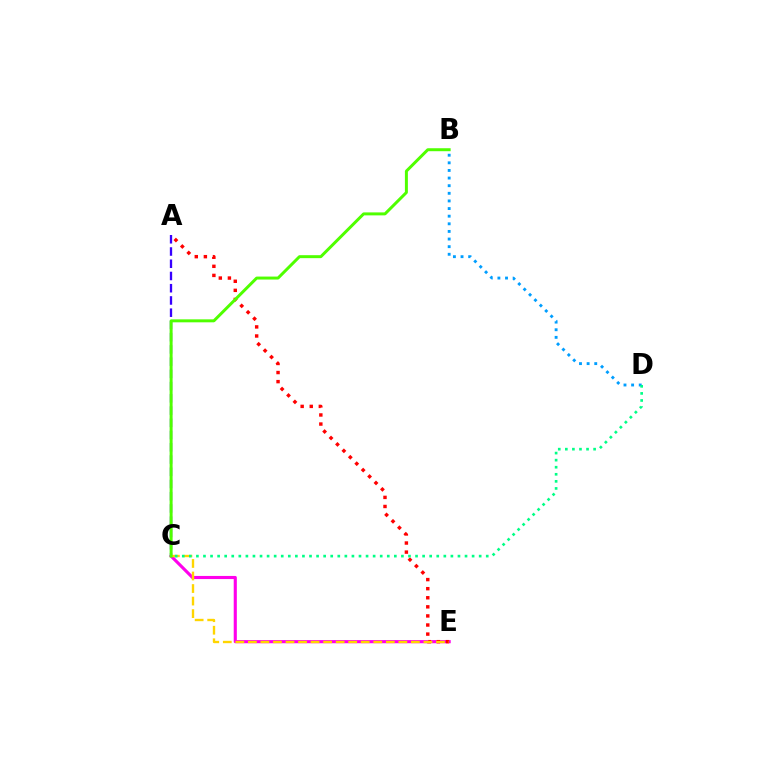{('C', 'E'): [{'color': '#ff00ed', 'line_style': 'solid', 'thickness': 2.25}, {'color': '#ffd500', 'line_style': 'dashed', 'thickness': 1.7}], ('A', 'E'): [{'color': '#ff0000', 'line_style': 'dotted', 'thickness': 2.47}], ('B', 'D'): [{'color': '#009eff', 'line_style': 'dotted', 'thickness': 2.07}], ('A', 'C'): [{'color': '#3700ff', 'line_style': 'dashed', 'thickness': 1.66}], ('B', 'C'): [{'color': '#4fff00', 'line_style': 'solid', 'thickness': 2.14}], ('C', 'D'): [{'color': '#00ff86', 'line_style': 'dotted', 'thickness': 1.92}]}